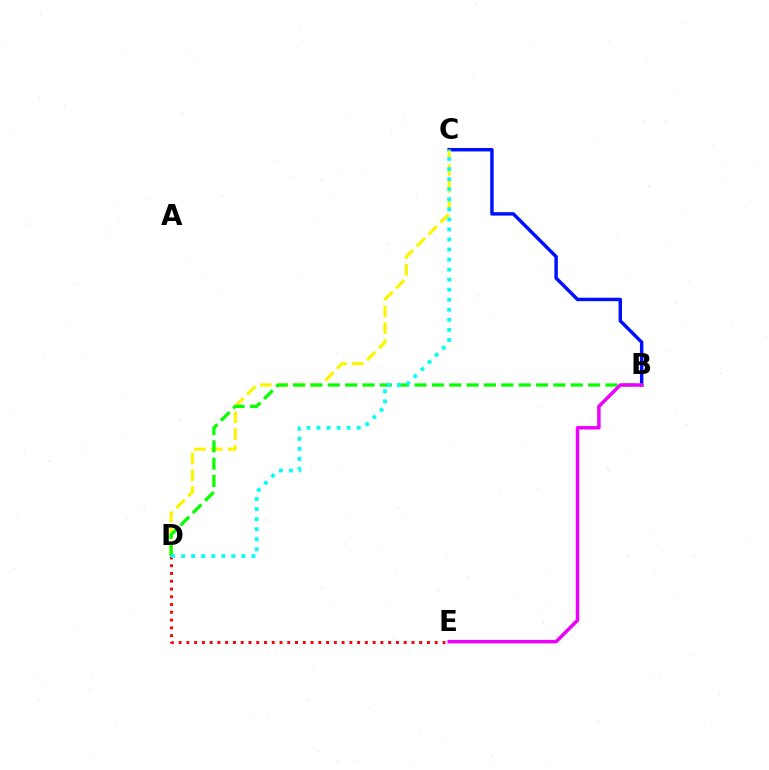{('B', 'C'): [{'color': '#0010ff', 'line_style': 'solid', 'thickness': 2.48}], ('D', 'E'): [{'color': '#ff0000', 'line_style': 'dotted', 'thickness': 2.11}], ('C', 'D'): [{'color': '#fcf500', 'line_style': 'dashed', 'thickness': 2.28}, {'color': '#00fff6', 'line_style': 'dotted', 'thickness': 2.73}], ('B', 'D'): [{'color': '#08ff00', 'line_style': 'dashed', 'thickness': 2.36}], ('B', 'E'): [{'color': '#ee00ff', 'line_style': 'solid', 'thickness': 2.49}]}